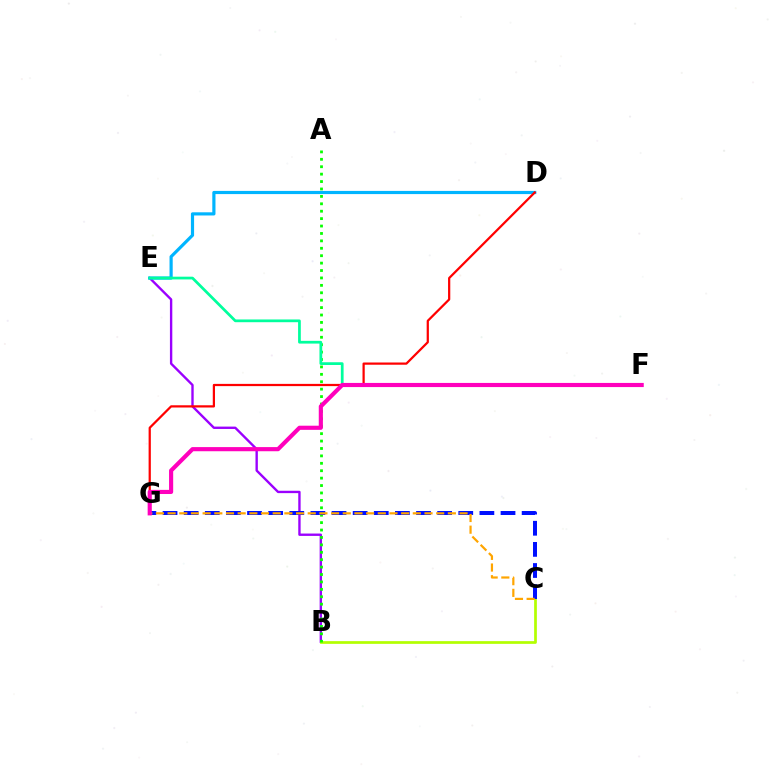{('B', 'E'): [{'color': '#9b00ff', 'line_style': 'solid', 'thickness': 1.71}], ('B', 'C'): [{'color': '#b3ff00', 'line_style': 'solid', 'thickness': 1.95}], ('A', 'B'): [{'color': '#08ff00', 'line_style': 'dotted', 'thickness': 2.01}], ('D', 'E'): [{'color': '#00b5ff', 'line_style': 'solid', 'thickness': 2.29}], ('E', 'F'): [{'color': '#00ff9d', 'line_style': 'solid', 'thickness': 1.97}], ('D', 'G'): [{'color': '#ff0000', 'line_style': 'solid', 'thickness': 1.61}], ('C', 'G'): [{'color': '#0010ff', 'line_style': 'dashed', 'thickness': 2.87}, {'color': '#ffa500', 'line_style': 'dashed', 'thickness': 1.59}], ('F', 'G'): [{'color': '#ff00bd', 'line_style': 'solid', 'thickness': 2.98}]}